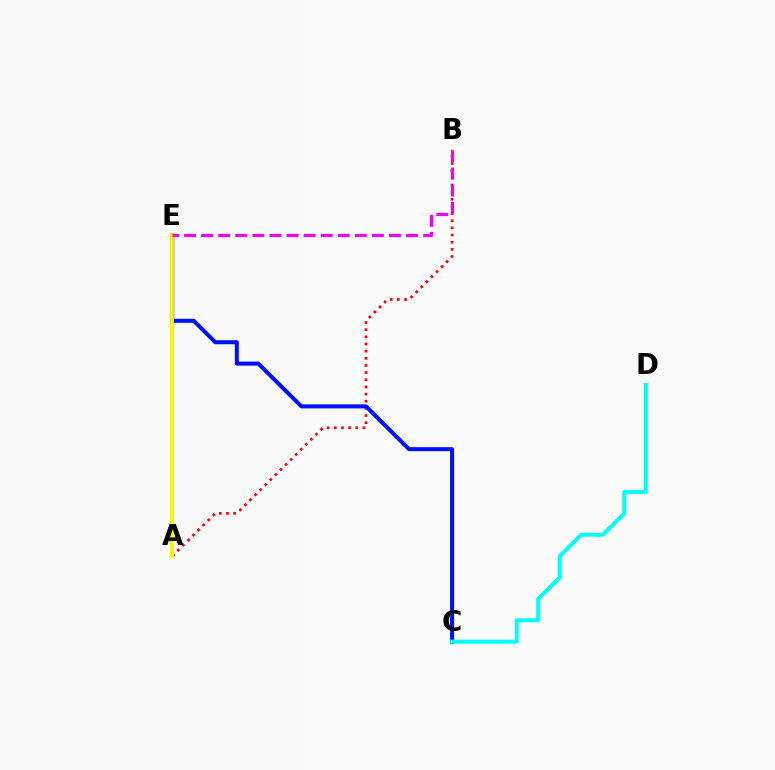{('A', 'E'): [{'color': '#08ff00', 'line_style': 'solid', 'thickness': 1.79}, {'color': '#fcf500', 'line_style': 'solid', 'thickness': 2.77}], ('A', 'B'): [{'color': '#ff0000', 'line_style': 'dotted', 'thickness': 1.94}], ('C', 'E'): [{'color': '#0010ff', 'line_style': 'solid', 'thickness': 2.91}], ('C', 'D'): [{'color': '#00fff6', 'line_style': 'solid', 'thickness': 2.86}], ('B', 'E'): [{'color': '#ee00ff', 'line_style': 'dashed', 'thickness': 2.32}]}